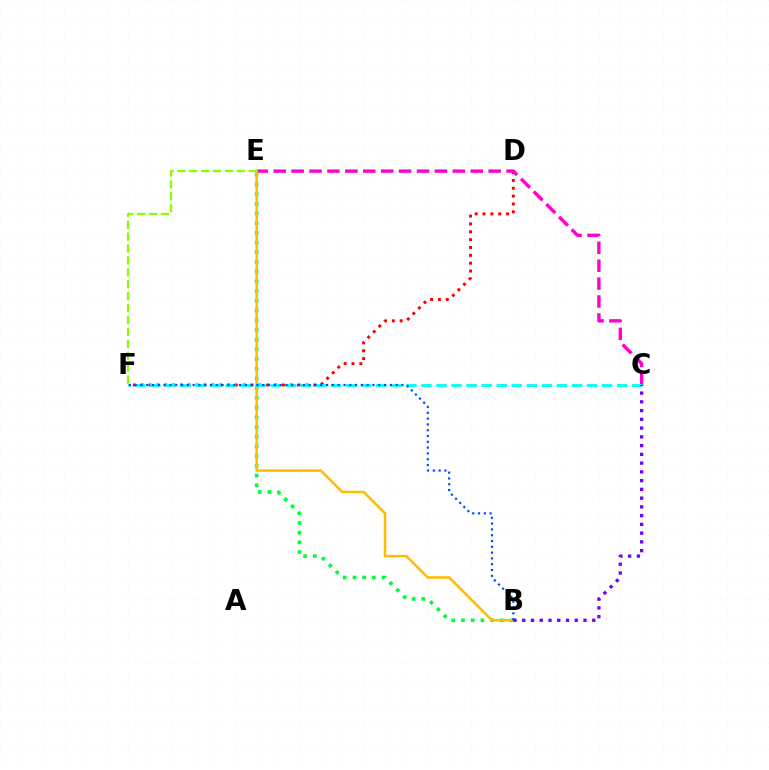{('D', 'F'): [{'color': '#ff0000', 'line_style': 'dotted', 'thickness': 2.13}], ('C', 'E'): [{'color': '#ff00cf', 'line_style': 'dashed', 'thickness': 2.43}], ('B', 'E'): [{'color': '#00ff39', 'line_style': 'dotted', 'thickness': 2.64}, {'color': '#ffbd00', 'line_style': 'solid', 'thickness': 1.83}], ('C', 'F'): [{'color': '#00fff6', 'line_style': 'dashed', 'thickness': 2.05}], ('E', 'F'): [{'color': '#84ff00', 'line_style': 'dashed', 'thickness': 1.62}], ('B', 'F'): [{'color': '#004bff', 'line_style': 'dotted', 'thickness': 1.58}], ('B', 'C'): [{'color': '#7200ff', 'line_style': 'dotted', 'thickness': 2.38}]}